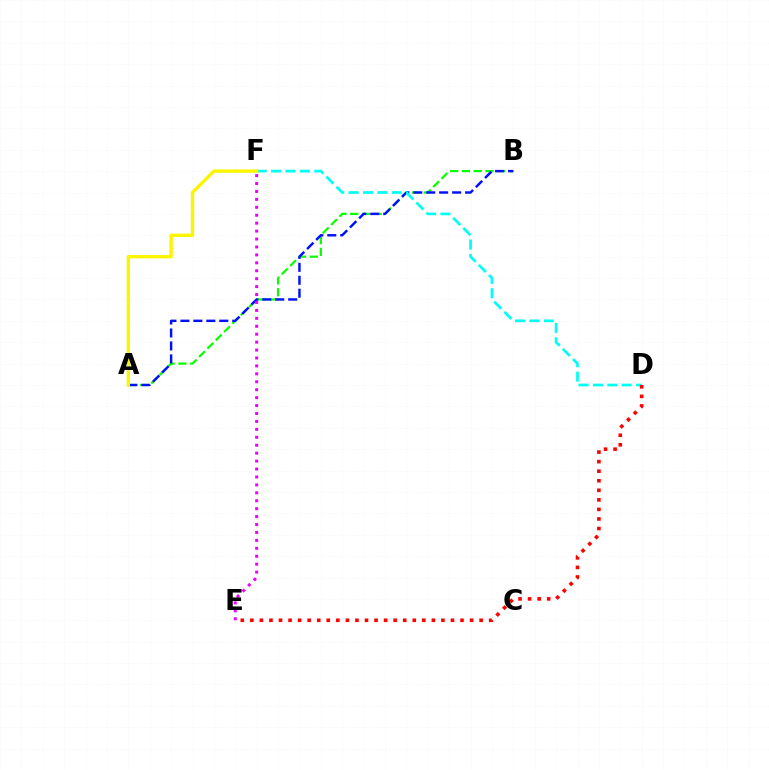{('A', 'B'): [{'color': '#08ff00', 'line_style': 'dashed', 'thickness': 1.6}, {'color': '#0010ff', 'line_style': 'dashed', 'thickness': 1.76}], ('D', 'F'): [{'color': '#00fff6', 'line_style': 'dashed', 'thickness': 1.96}], ('E', 'F'): [{'color': '#ee00ff', 'line_style': 'dotted', 'thickness': 2.15}], ('A', 'F'): [{'color': '#fcf500', 'line_style': 'solid', 'thickness': 2.42}], ('D', 'E'): [{'color': '#ff0000', 'line_style': 'dotted', 'thickness': 2.6}]}